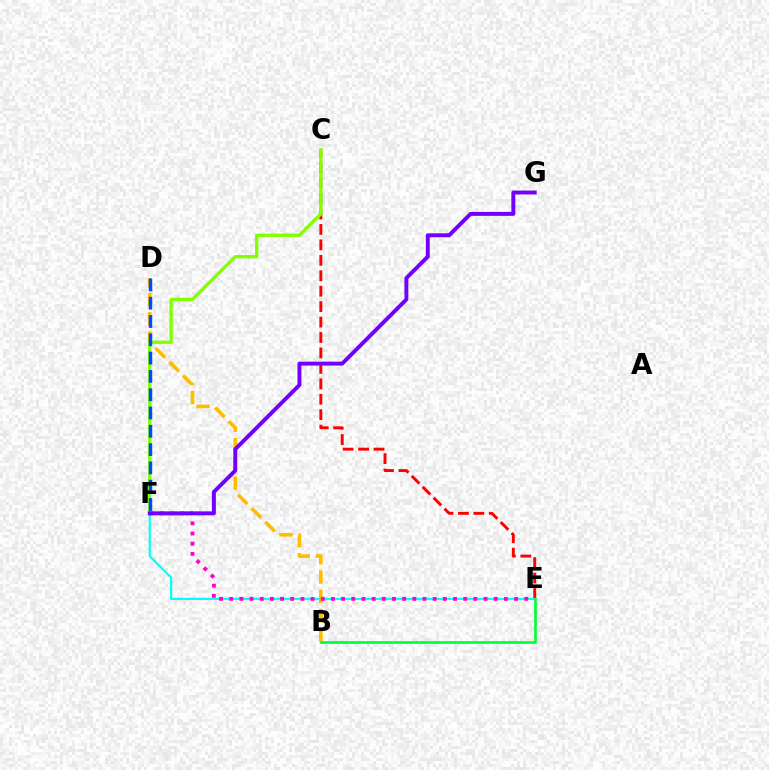{('C', 'E'): [{'color': '#ff0000', 'line_style': 'dashed', 'thickness': 2.1}], ('E', 'F'): [{'color': '#00fff6', 'line_style': 'solid', 'thickness': 1.55}, {'color': '#ff00cf', 'line_style': 'dotted', 'thickness': 2.76}], ('B', 'D'): [{'color': '#ffbd00', 'line_style': 'dashed', 'thickness': 2.62}], ('C', 'F'): [{'color': '#84ff00', 'line_style': 'solid', 'thickness': 2.42}], ('F', 'G'): [{'color': '#7200ff', 'line_style': 'solid', 'thickness': 2.84}], ('B', 'E'): [{'color': '#00ff39', 'line_style': 'solid', 'thickness': 1.92}], ('D', 'F'): [{'color': '#004bff', 'line_style': 'dashed', 'thickness': 2.49}]}